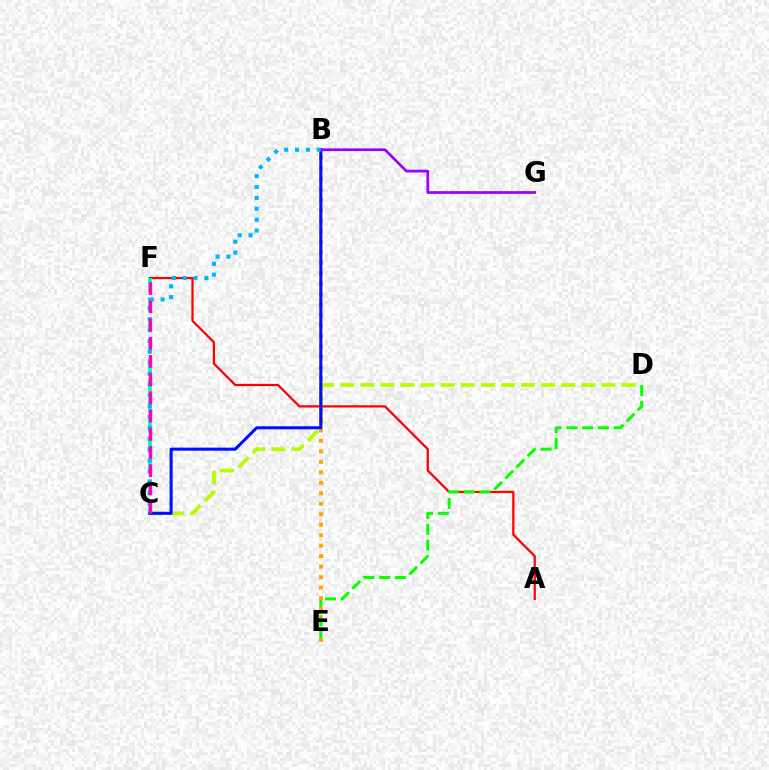{('C', 'D'): [{'color': '#b3ff00', 'line_style': 'dashed', 'thickness': 2.73}], ('A', 'F'): [{'color': '#ff0000', 'line_style': 'solid', 'thickness': 1.62}], ('D', 'E'): [{'color': '#08ff00', 'line_style': 'dashed', 'thickness': 2.14}], ('B', 'E'): [{'color': '#ffa500', 'line_style': 'dotted', 'thickness': 2.85}], ('C', 'F'): [{'color': '#00ff9d', 'line_style': 'dashed', 'thickness': 2.73}, {'color': '#ff00bd', 'line_style': 'dashed', 'thickness': 2.47}], ('B', 'C'): [{'color': '#0010ff', 'line_style': 'solid', 'thickness': 2.21}, {'color': '#00b5ff', 'line_style': 'dotted', 'thickness': 2.95}], ('B', 'G'): [{'color': '#9b00ff', 'line_style': 'solid', 'thickness': 1.98}]}